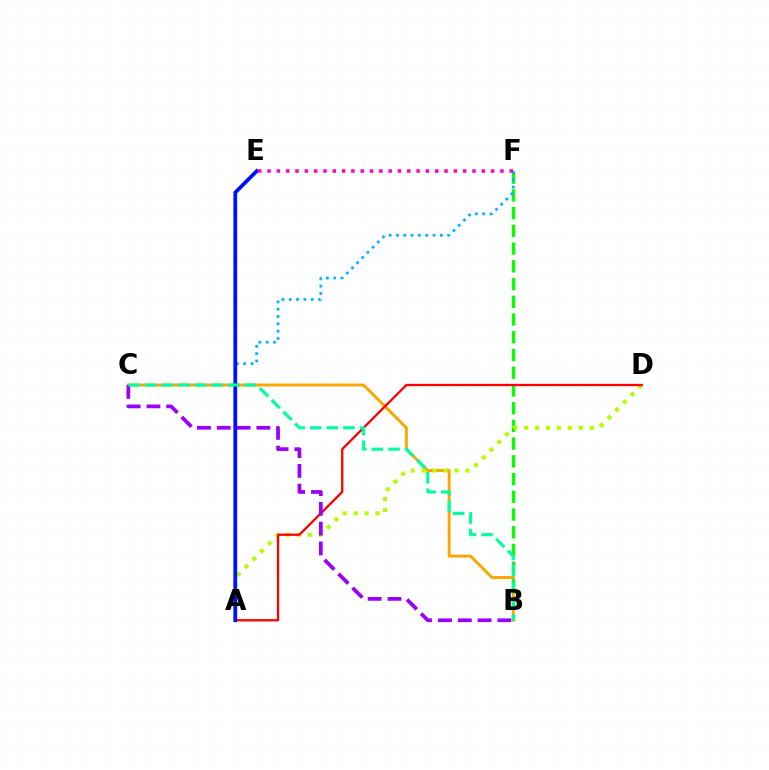{('B', 'C'): [{'color': '#ffa500', 'line_style': 'solid', 'thickness': 2.11}, {'color': '#9b00ff', 'line_style': 'dashed', 'thickness': 2.69}, {'color': '#00ff9d', 'line_style': 'dashed', 'thickness': 2.26}], ('B', 'F'): [{'color': '#08ff00', 'line_style': 'dashed', 'thickness': 2.41}], ('A', 'D'): [{'color': '#b3ff00', 'line_style': 'dotted', 'thickness': 2.97}, {'color': '#ff0000', 'line_style': 'solid', 'thickness': 1.65}], ('A', 'F'): [{'color': '#00b5ff', 'line_style': 'dotted', 'thickness': 1.99}], ('A', 'E'): [{'color': '#0010ff', 'line_style': 'solid', 'thickness': 2.71}], ('E', 'F'): [{'color': '#ff00bd', 'line_style': 'dotted', 'thickness': 2.53}]}